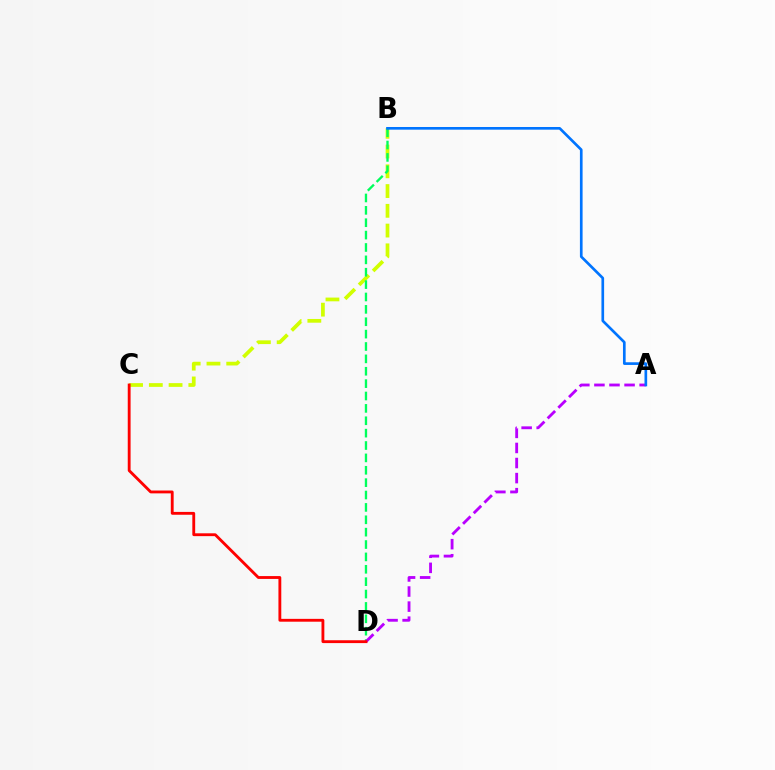{('B', 'C'): [{'color': '#d1ff00', 'line_style': 'dashed', 'thickness': 2.68}], ('B', 'D'): [{'color': '#00ff5c', 'line_style': 'dashed', 'thickness': 1.68}], ('A', 'D'): [{'color': '#b900ff', 'line_style': 'dashed', 'thickness': 2.05}], ('A', 'B'): [{'color': '#0074ff', 'line_style': 'solid', 'thickness': 1.92}], ('C', 'D'): [{'color': '#ff0000', 'line_style': 'solid', 'thickness': 2.05}]}